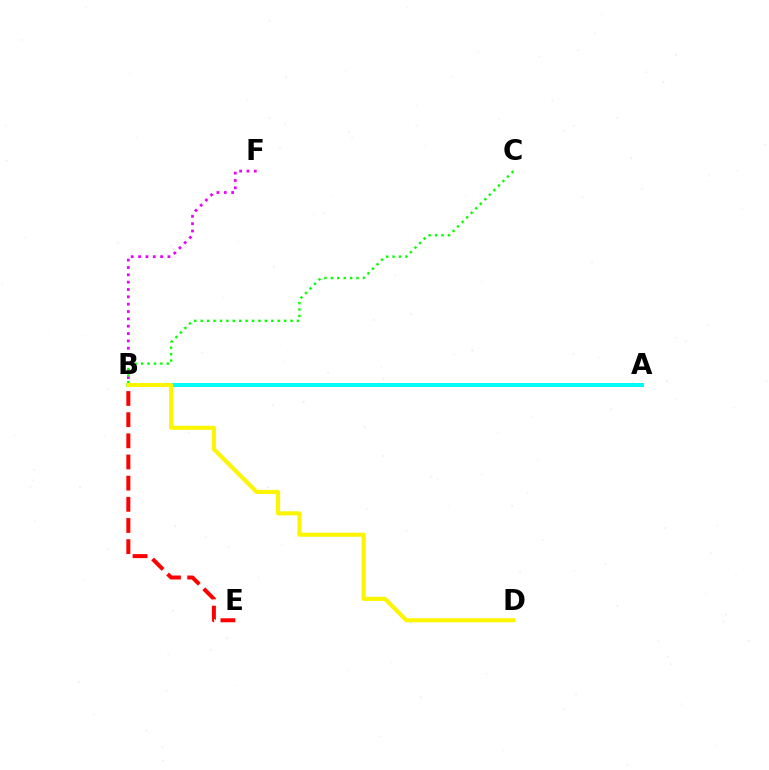{('B', 'F'): [{'color': '#ee00ff', 'line_style': 'dotted', 'thickness': 1.99}], ('A', 'B'): [{'color': '#0010ff', 'line_style': 'solid', 'thickness': 2.71}, {'color': '#00fff6', 'line_style': 'solid', 'thickness': 2.83}], ('B', 'C'): [{'color': '#08ff00', 'line_style': 'dotted', 'thickness': 1.74}], ('B', 'E'): [{'color': '#ff0000', 'line_style': 'dashed', 'thickness': 2.88}], ('B', 'D'): [{'color': '#fcf500', 'line_style': 'solid', 'thickness': 2.95}]}